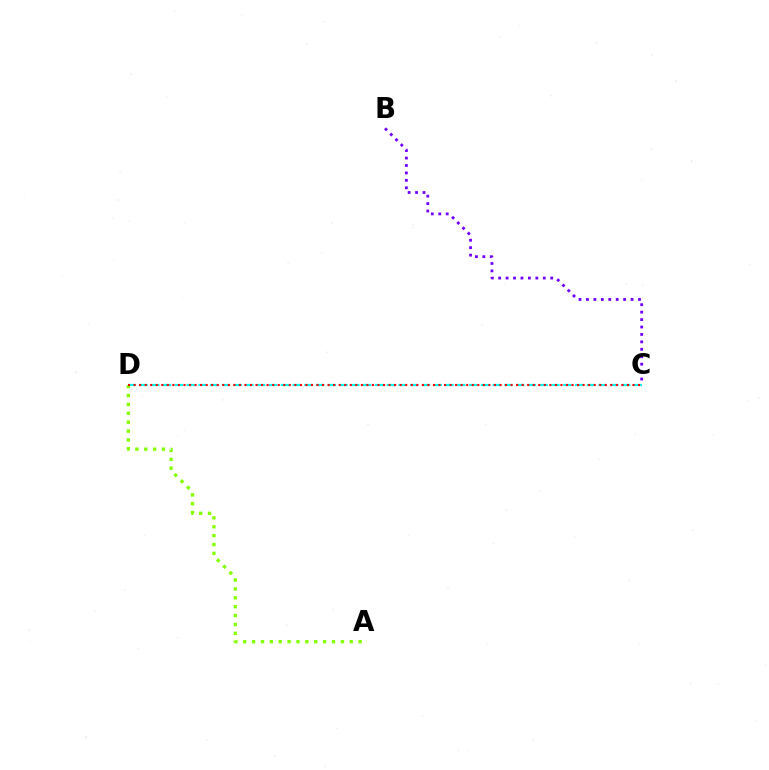{('A', 'D'): [{'color': '#84ff00', 'line_style': 'dotted', 'thickness': 2.41}], ('C', 'D'): [{'color': '#00fff6', 'line_style': 'dashed', 'thickness': 1.6}, {'color': '#ff0000', 'line_style': 'dotted', 'thickness': 1.51}], ('B', 'C'): [{'color': '#7200ff', 'line_style': 'dotted', 'thickness': 2.02}]}